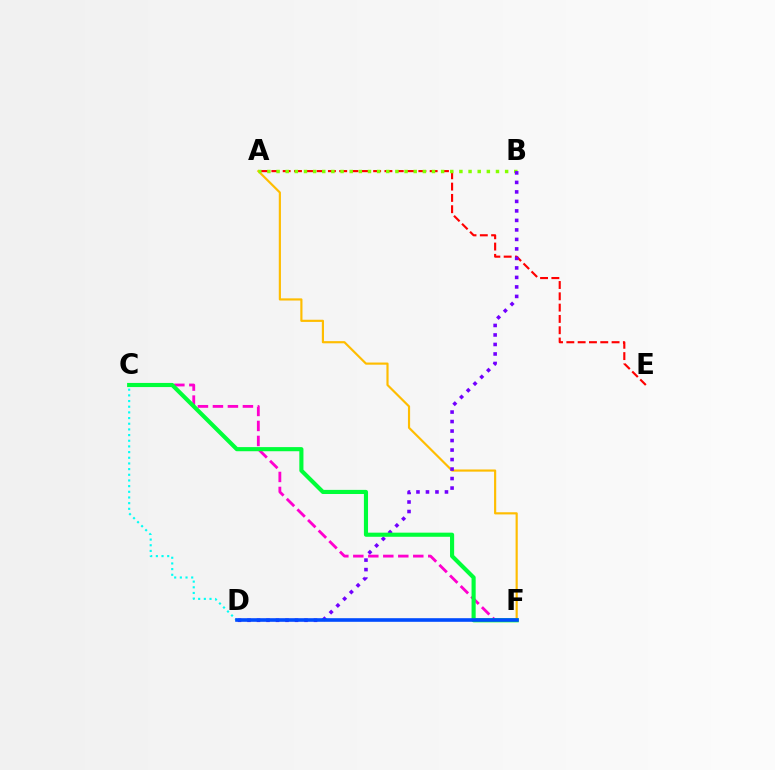{('C', 'F'): [{'color': '#ff00cf', 'line_style': 'dashed', 'thickness': 2.04}, {'color': '#00ff39', 'line_style': 'solid', 'thickness': 2.97}], ('A', 'E'): [{'color': '#ff0000', 'line_style': 'dashed', 'thickness': 1.54}], ('A', 'F'): [{'color': '#ffbd00', 'line_style': 'solid', 'thickness': 1.56}], ('A', 'B'): [{'color': '#84ff00', 'line_style': 'dotted', 'thickness': 2.48}], ('B', 'D'): [{'color': '#7200ff', 'line_style': 'dotted', 'thickness': 2.58}], ('C', 'D'): [{'color': '#00fff6', 'line_style': 'dotted', 'thickness': 1.54}], ('D', 'F'): [{'color': '#004bff', 'line_style': 'solid', 'thickness': 2.6}]}